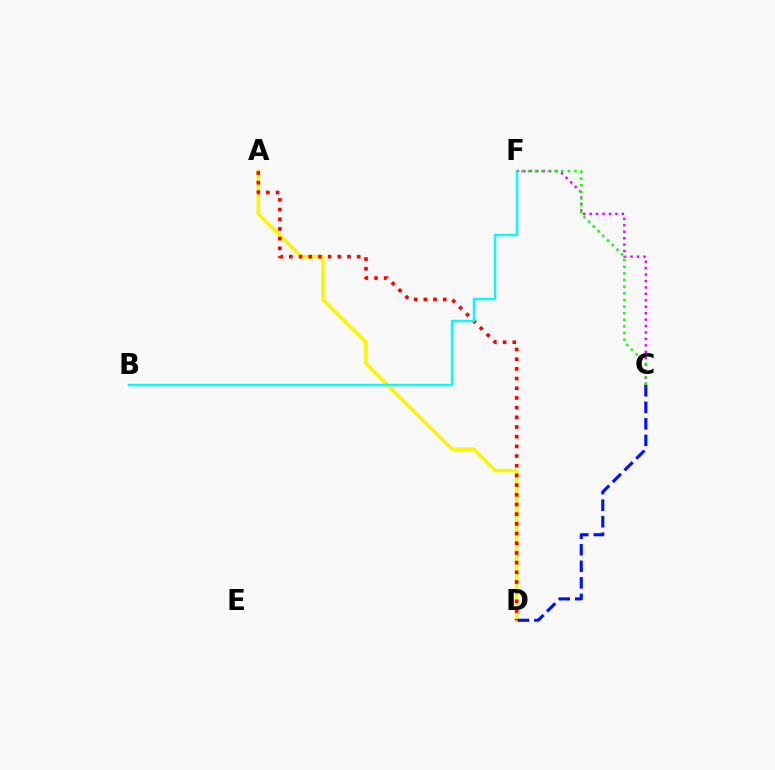{('A', 'D'): [{'color': '#fcf500', 'line_style': 'solid', 'thickness': 2.54}, {'color': '#ff0000', 'line_style': 'dotted', 'thickness': 2.63}], ('C', 'F'): [{'color': '#ee00ff', 'line_style': 'dotted', 'thickness': 1.75}, {'color': '#08ff00', 'line_style': 'dotted', 'thickness': 1.8}], ('B', 'F'): [{'color': '#00fff6', 'line_style': 'solid', 'thickness': 1.74}], ('C', 'D'): [{'color': '#0010ff', 'line_style': 'dashed', 'thickness': 2.25}]}